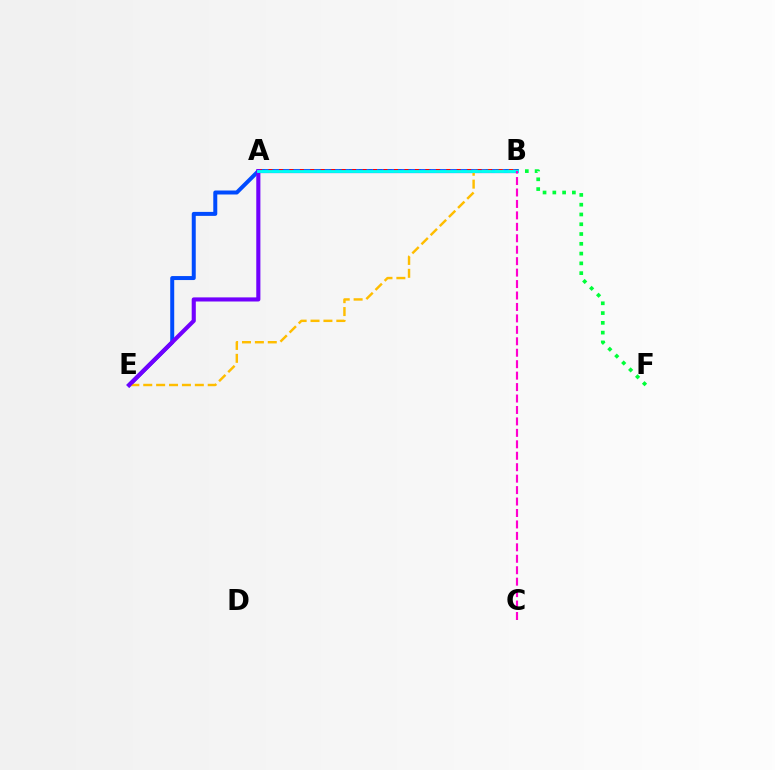{('A', 'F'): [{'color': '#00ff39', 'line_style': 'dotted', 'thickness': 2.66}], ('A', 'B'): [{'color': '#84ff00', 'line_style': 'dotted', 'thickness': 1.9}, {'color': '#ff0000', 'line_style': 'dotted', 'thickness': 2.84}, {'color': '#00fff6', 'line_style': 'solid', 'thickness': 2.07}], ('B', 'E'): [{'color': '#004bff', 'line_style': 'solid', 'thickness': 2.87}, {'color': '#ffbd00', 'line_style': 'dashed', 'thickness': 1.75}], ('A', 'E'): [{'color': '#7200ff', 'line_style': 'solid', 'thickness': 2.96}], ('B', 'C'): [{'color': '#ff00cf', 'line_style': 'dashed', 'thickness': 1.55}]}